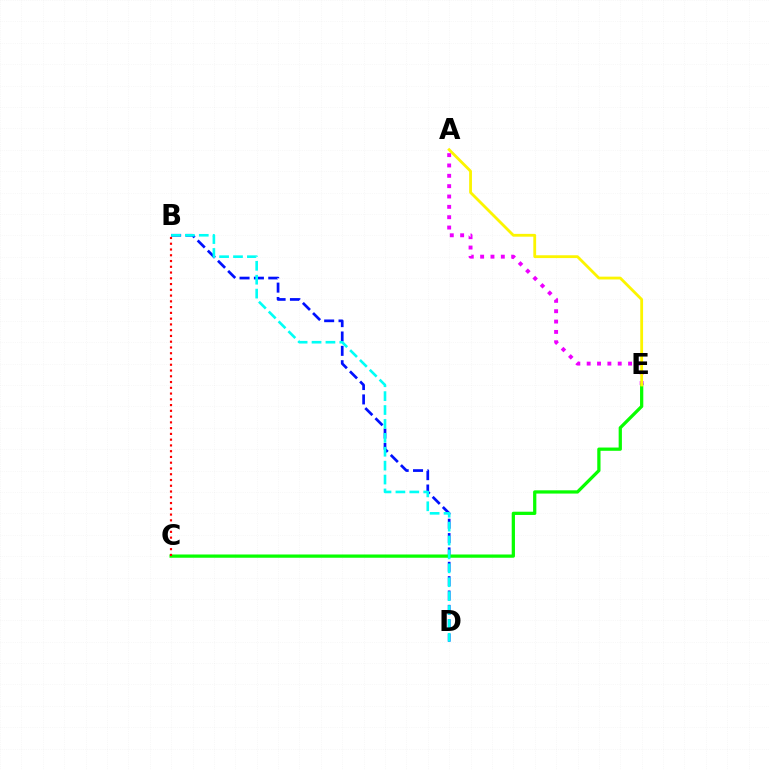{('A', 'E'): [{'color': '#ee00ff', 'line_style': 'dotted', 'thickness': 2.81}, {'color': '#fcf500', 'line_style': 'solid', 'thickness': 2.02}], ('B', 'D'): [{'color': '#0010ff', 'line_style': 'dashed', 'thickness': 1.95}, {'color': '#00fff6', 'line_style': 'dashed', 'thickness': 1.89}], ('C', 'E'): [{'color': '#08ff00', 'line_style': 'solid', 'thickness': 2.34}], ('B', 'C'): [{'color': '#ff0000', 'line_style': 'dotted', 'thickness': 1.57}]}